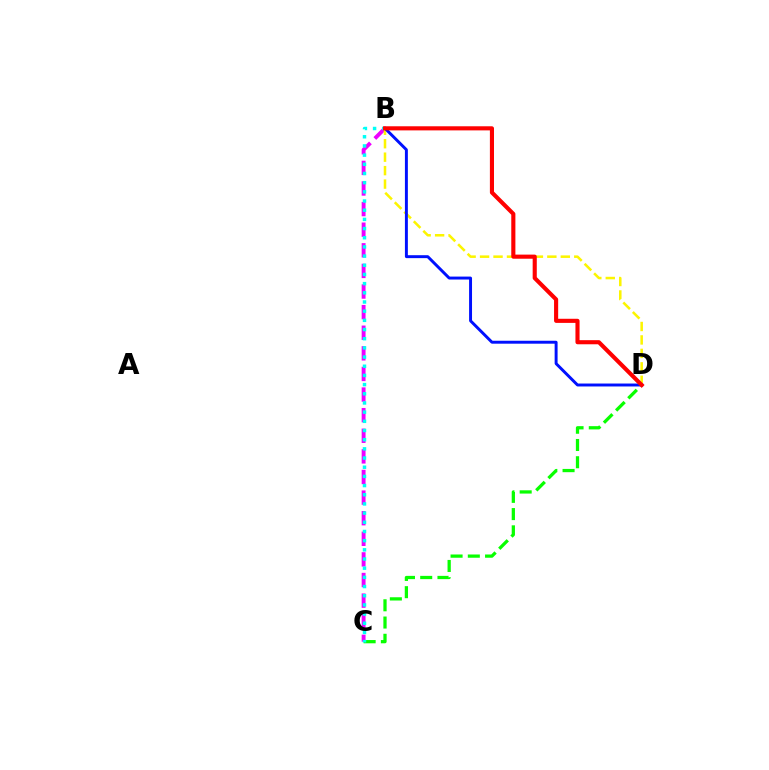{('C', 'D'): [{'color': '#08ff00', 'line_style': 'dashed', 'thickness': 2.34}], ('B', 'C'): [{'color': '#ee00ff', 'line_style': 'dashed', 'thickness': 2.8}, {'color': '#00fff6', 'line_style': 'dotted', 'thickness': 2.49}], ('B', 'D'): [{'color': '#fcf500', 'line_style': 'dashed', 'thickness': 1.83}, {'color': '#0010ff', 'line_style': 'solid', 'thickness': 2.12}, {'color': '#ff0000', 'line_style': 'solid', 'thickness': 2.96}]}